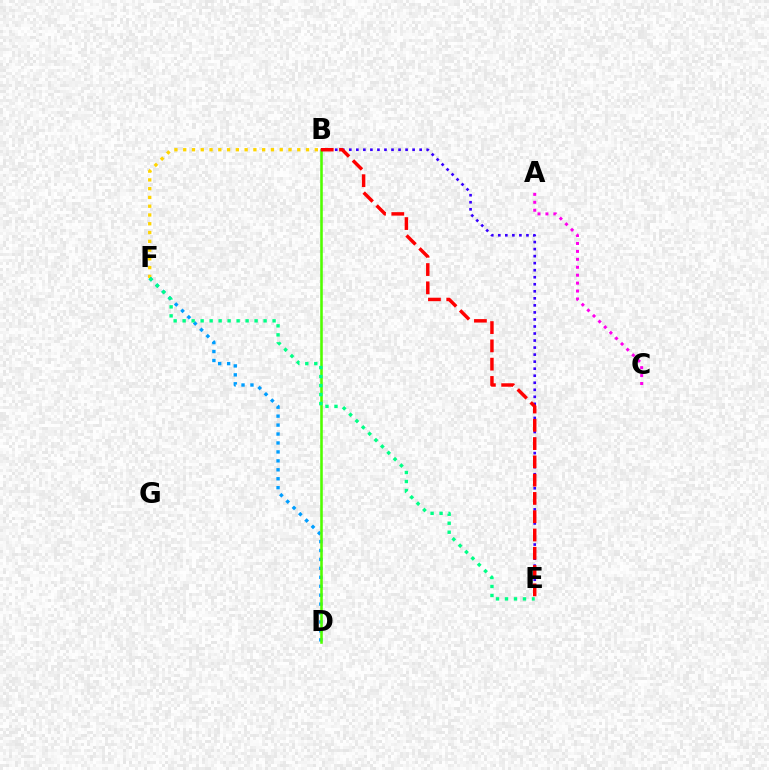{('B', 'F'): [{'color': '#ffd500', 'line_style': 'dotted', 'thickness': 2.38}], ('B', 'E'): [{'color': '#3700ff', 'line_style': 'dotted', 'thickness': 1.91}, {'color': '#ff0000', 'line_style': 'dashed', 'thickness': 2.48}], ('D', 'F'): [{'color': '#009eff', 'line_style': 'dotted', 'thickness': 2.43}], ('B', 'D'): [{'color': '#4fff00', 'line_style': 'solid', 'thickness': 1.85}], ('E', 'F'): [{'color': '#00ff86', 'line_style': 'dotted', 'thickness': 2.44}], ('A', 'C'): [{'color': '#ff00ed', 'line_style': 'dotted', 'thickness': 2.16}]}